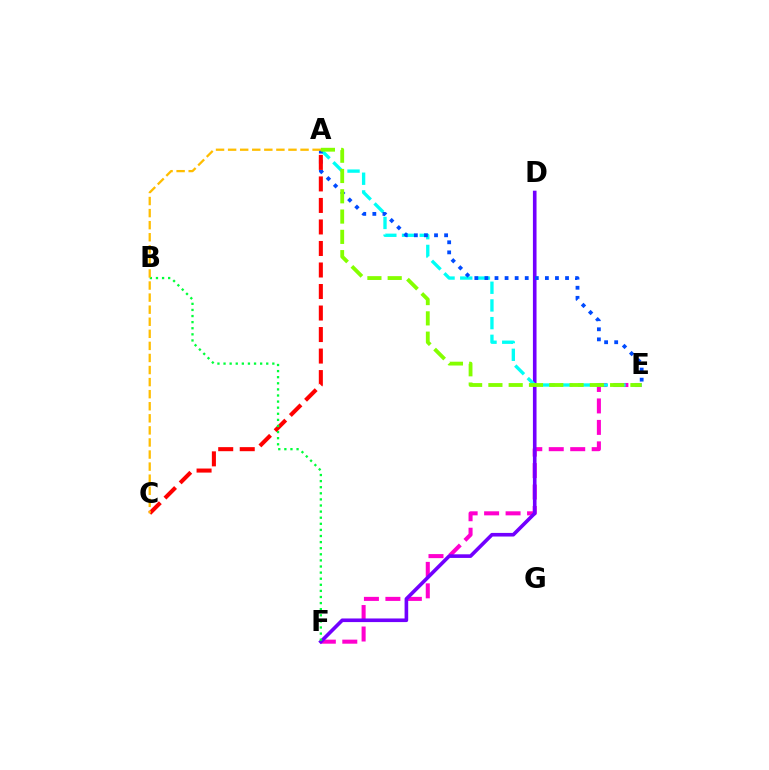{('E', 'F'): [{'color': '#ff00cf', 'line_style': 'dashed', 'thickness': 2.92}], ('D', 'F'): [{'color': '#7200ff', 'line_style': 'solid', 'thickness': 2.6}], ('A', 'E'): [{'color': '#00fff6', 'line_style': 'dashed', 'thickness': 2.4}, {'color': '#004bff', 'line_style': 'dotted', 'thickness': 2.74}, {'color': '#84ff00', 'line_style': 'dashed', 'thickness': 2.76}], ('A', 'C'): [{'color': '#ff0000', 'line_style': 'dashed', 'thickness': 2.92}, {'color': '#ffbd00', 'line_style': 'dashed', 'thickness': 1.64}], ('B', 'F'): [{'color': '#00ff39', 'line_style': 'dotted', 'thickness': 1.66}]}